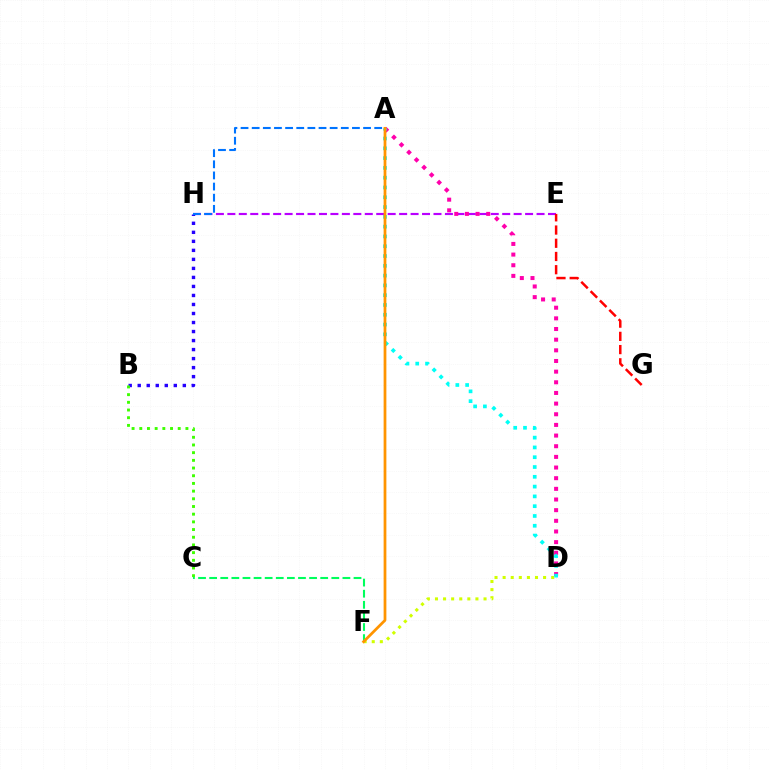{('E', 'H'): [{'color': '#b900ff', 'line_style': 'dashed', 'thickness': 1.56}], ('A', 'D'): [{'color': '#ff00ac', 'line_style': 'dotted', 'thickness': 2.9}, {'color': '#00fff6', 'line_style': 'dotted', 'thickness': 2.66}], ('B', 'H'): [{'color': '#2500ff', 'line_style': 'dotted', 'thickness': 2.45}], ('A', 'H'): [{'color': '#0074ff', 'line_style': 'dashed', 'thickness': 1.51}], ('D', 'F'): [{'color': '#d1ff00', 'line_style': 'dotted', 'thickness': 2.2}], ('E', 'G'): [{'color': '#ff0000', 'line_style': 'dashed', 'thickness': 1.8}], ('B', 'C'): [{'color': '#3dff00', 'line_style': 'dotted', 'thickness': 2.09}], ('C', 'F'): [{'color': '#00ff5c', 'line_style': 'dashed', 'thickness': 1.51}], ('A', 'F'): [{'color': '#ff9400', 'line_style': 'solid', 'thickness': 1.98}]}